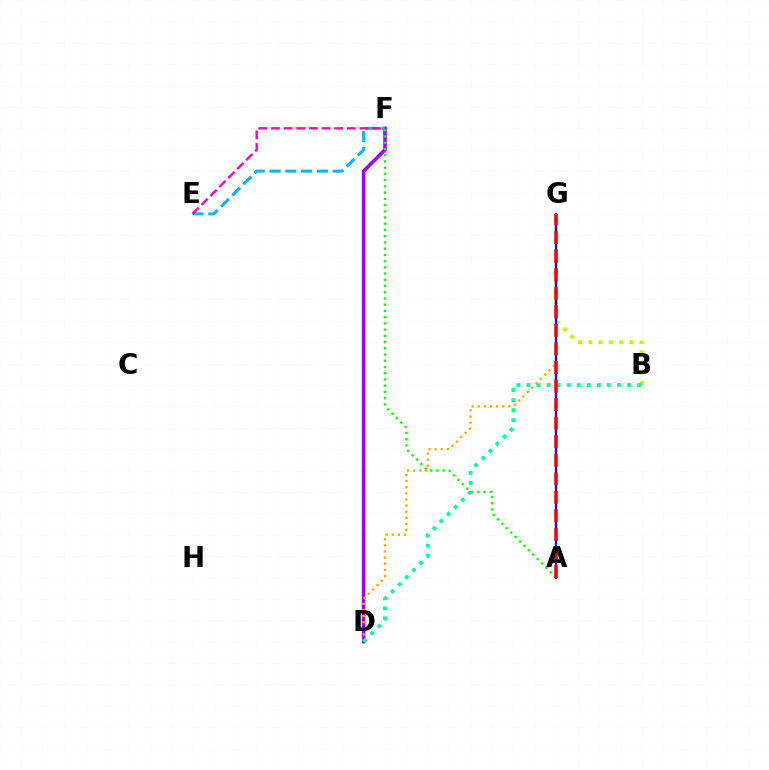{('D', 'F'): [{'color': '#9b00ff', 'line_style': 'solid', 'thickness': 2.54}], ('A', 'F'): [{'color': '#08ff00', 'line_style': 'dotted', 'thickness': 1.69}], ('D', 'G'): [{'color': '#ffa500', 'line_style': 'dotted', 'thickness': 1.66}], ('B', 'G'): [{'color': '#b3ff00', 'line_style': 'dotted', 'thickness': 2.78}], ('E', 'F'): [{'color': '#00b5ff', 'line_style': 'dashed', 'thickness': 2.15}, {'color': '#ff00bd', 'line_style': 'dashed', 'thickness': 1.72}], ('A', 'G'): [{'color': '#0010ff', 'line_style': 'solid', 'thickness': 1.65}, {'color': '#ff0000', 'line_style': 'dashed', 'thickness': 2.52}], ('B', 'D'): [{'color': '#00ff9d', 'line_style': 'dotted', 'thickness': 2.73}]}